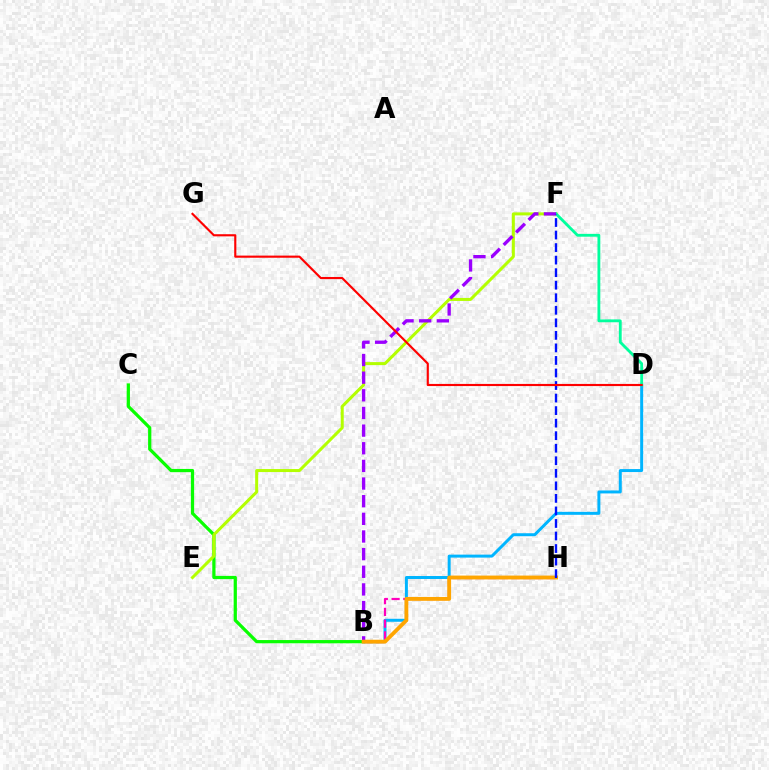{('B', 'C'): [{'color': '#08ff00', 'line_style': 'solid', 'thickness': 2.33}], ('B', 'D'): [{'color': '#00b5ff', 'line_style': 'solid', 'thickness': 2.14}], ('B', 'H'): [{'color': '#ff00bd', 'line_style': 'dashed', 'thickness': 1.6}, {'color': '#ffa500', 'line_style': 'solid', 'thickness': 2.77}], ('E', 'F'): [{'color': '#b3ff00', 'line_style': 'solid', 'thickness': 2.17}], ('D', 'F'): [{'color': '#00ff9d', 'line_style': 'solid', 'thickness': 2.04}], ('B', 'F'): [{'color': '#9b00ff', 'line_style': 'dashed', 'thickness': 2.4}], ('F', 'H'): [{'color': '#0010ff', 'line_style': 'dashed', 'thickness': 1.7}], ('D', 'G'): [{'color': '#ff0000', 'line_style': 'solid', 'thickness': 1.54}]}